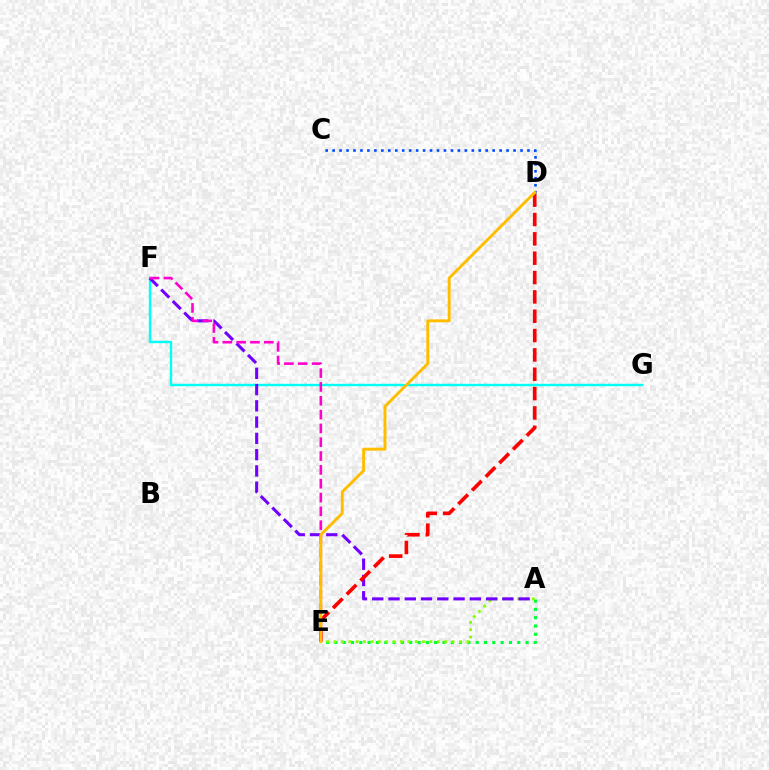{('F', 'G'): [{'color': '#00fff6', 'line_style': 'solid', 'thickness': 1.72}], ('A', 'E'): [{'color': '#00ff39', 'line_style': 'dotted', 'thickness': 2.26}, {'color': '#84ff00', 'line_style': 'dotted', 'thickness': 2.0}], ('A', 'F'): [{'color': '#7200ff', 'line_style': 'dashed', 'thickness': 2.21}], ('D', 'E'): [{'color': '#ff0000', 'line_style': 'dashed', 'thickness': 2.63}, {'color': '#ffbd00', 'line_style': 'solid', 'thickness': 2.1}], ('E', 'F'): [{'color': '#ff00cf', 'line_style': 'dashed', 'thickness': 1.88}], ('C', 'D'): [{'color': '#004bff', 'line_style': 'dotted', 'thickness': 1.89}]}